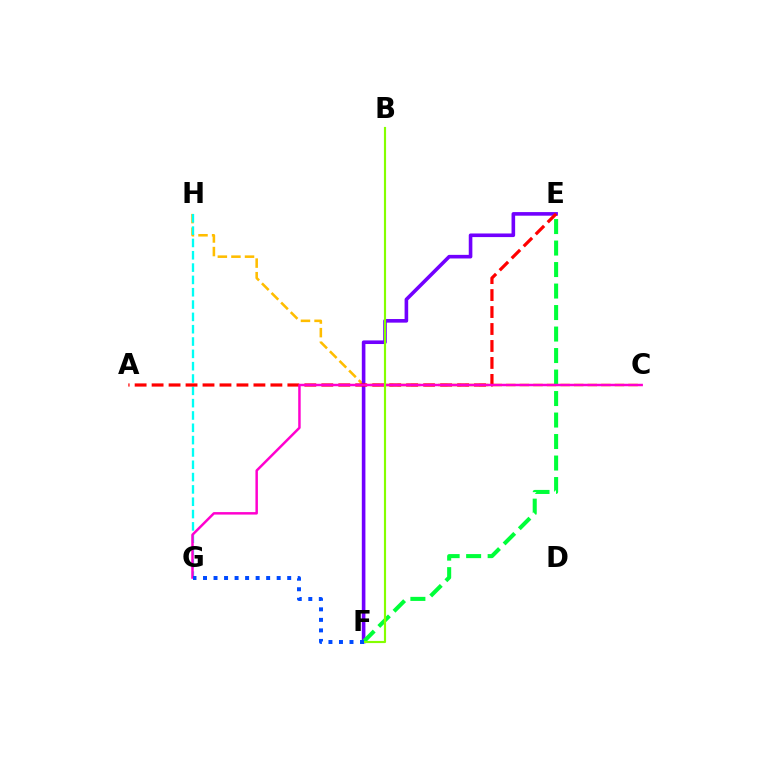{('C', 'H'): [{'color': '#ffbd00', 'line_style': 'dashed', 'thickness': 1.84}], ('E', 'F'): [{'color': '#7200ff', 'line_style': 'solid', 'thickness': 2.6}, {'color': '#00ff39', 'line_style': 'dashed', 'thickness': 2.92}], ('G', 'H'): [{'color': '#00fff6', 'line_style': 'dashed', 'thickness': 1.67}], ('A', 'E'): [{'color': '#ff0000', 'line_style': 'dashed', 'thickness': 2.31}], ('C', 'G'): [{'color': '#ff00cf', 'line_style': 'solid', 'thickness': 1.78}], ('B', 'F'): [{'color': '#84ff00', 'line_style': 'solid', 'thickness': 1.55}], ('F', 'G'): [{'color': '#004bff', 'line_style': 'dotted', 'thickness': 2.86}]}